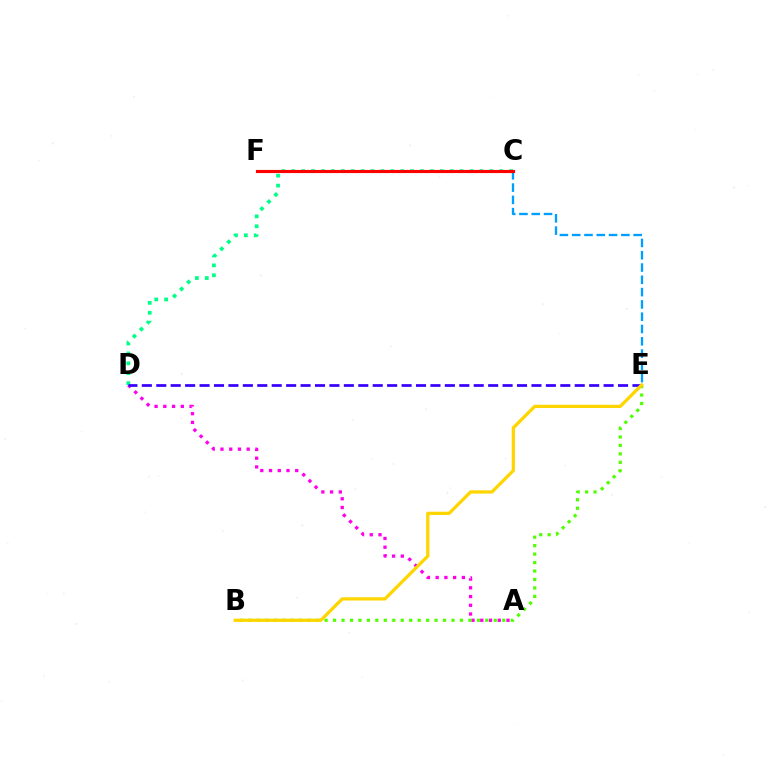{('A', 'D'): [{'color': '#ff00ed', 'line_style': 'dotted', 'thickness': 2.37}], ('C', 'D'): [{'color': '#00ff86', 'line_style': 'dotted', 'thickness': 2.69}], ('D', 'E'): [{'color': '#3700ff', 'line_style': 'dashed', 'thickness': 1.96}], ('C', 'E'): [{'color': '#009eff', 'line_style': 'dashed', 'thickness': 1.67}], ('C', 'F'): [{'color': '#ff0000', 'line_style': 'solid', 'thickness': 2.26}], ('B', 'E'): [{'color': '#4fff00', 'line_style': 'dotted', 'thickness': 2.3}, {'color': '#ffd500', 'line_style': 'solid', 'thickness': 2.34}]}